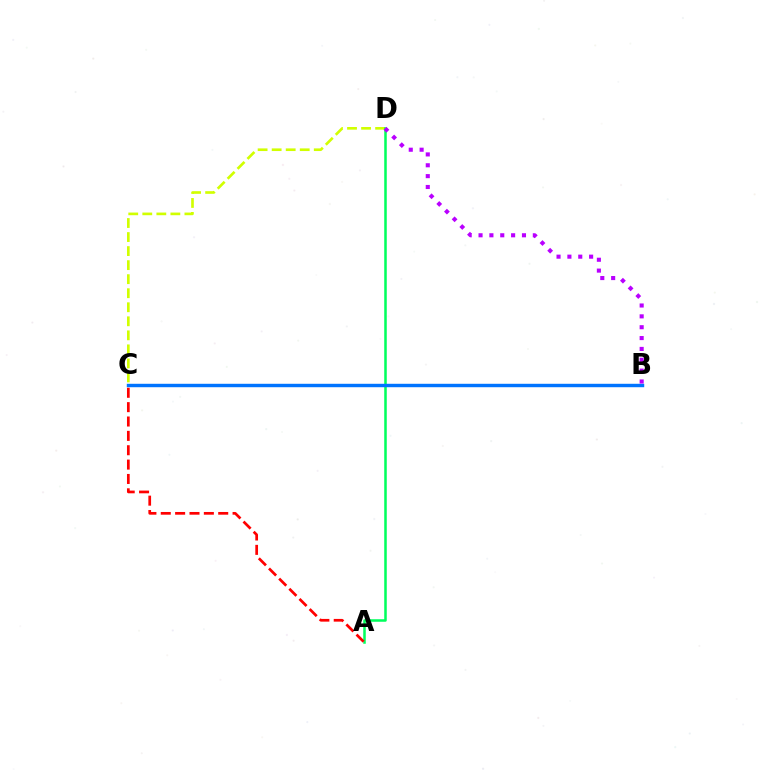{('C', 'D'): [{'color': '#d1ff00', 'line_style': 'dashed', 'thickness': 1.91}], ('A', 'D'): [{'color': '#00ff5c', 'line_style': 'solid', 'thickness': 1.82}], ('B', 'C'): [{'color': '#0074ff', 'line_style': 'solid', 'thickness': 2.47}], ('B', 'D'): [{'color': '#b900ff', 'line_style': 'dotted', 'thickness': 2.95}], ('A', 'C'): [{'color': '#ff0000', 'line_style': 'dashed', 'thickness': 1.95}]}